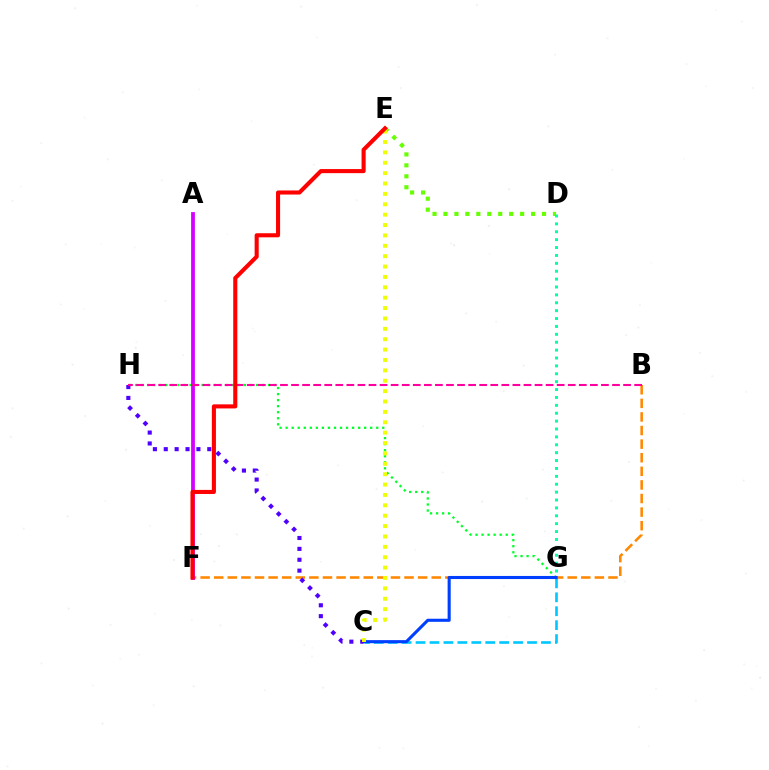{('G', 'H'): [{'color': '#00ff27', 'line_style': 'dotted', 'thickness': 1.64}], ('D', 'E'): [{'color': '#66ff00', 'line_style': 'dotted', 'thickness': 2.98}], ('B', 'F'): [{'color': '#ff8800', 'line_style': 'dashed', 'thickness': 1.85}], ('D', 'G'): [{'color': '#00ffaf', 'line_style': 'dotted', 'thickness': 2.14}], ('C', 'G'): [{'color': '#00c7ff', 'line_style': 'dashed', 'thickness': 1.89}, {'color': '#003fff', 'line_style': 'solid', 'thickness': 2.22}], ('C', 'H'): [{'color': '#4f00ff', 'line_style': 'dotted', 'thickness': 2.96}], ('A', 'F'): [{'color': '#d600ff', 'line_style': 'solid', 'thickness': 2.72}], ('B', 'H'): [{'color': '#ff00a0', 'line_style': 'dashed', 'thickness': 1.5}], ('C', 'E'): [{'color': '#eeff00', 'line_style': 'dotted', 'thickness': 2.82}], ('E', 'F'): [{'color': '#ff0000', 'line_style': 'solid', 'thickness': 2.94}]}